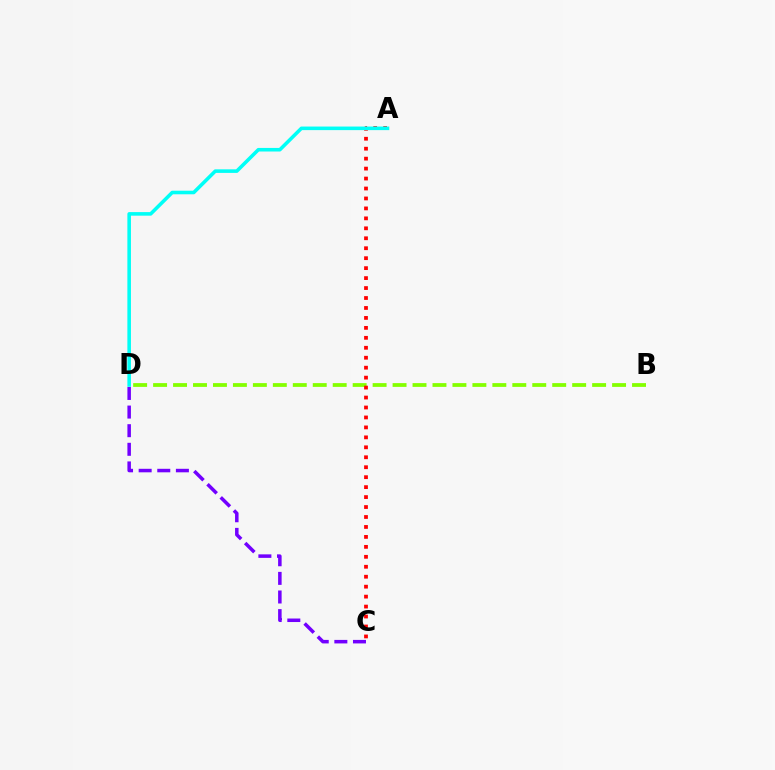{('B', 'D'): [{'color': '#84ff00', 'line_style': 'dashed', 'thickness': 2.71}], ('C', 'D'): [{'color': '#7200ff', 'line_style': 'dashed', 'thickness': 2.53}], ('A', 'C'): [{'color': '#ff0000', 'line_style': 'dotted', 'thickness': 2.7}], ('A', 'D'): [{'color': '#00fff6', 'line_style': 'solid', 'thickness': 2.57}]}